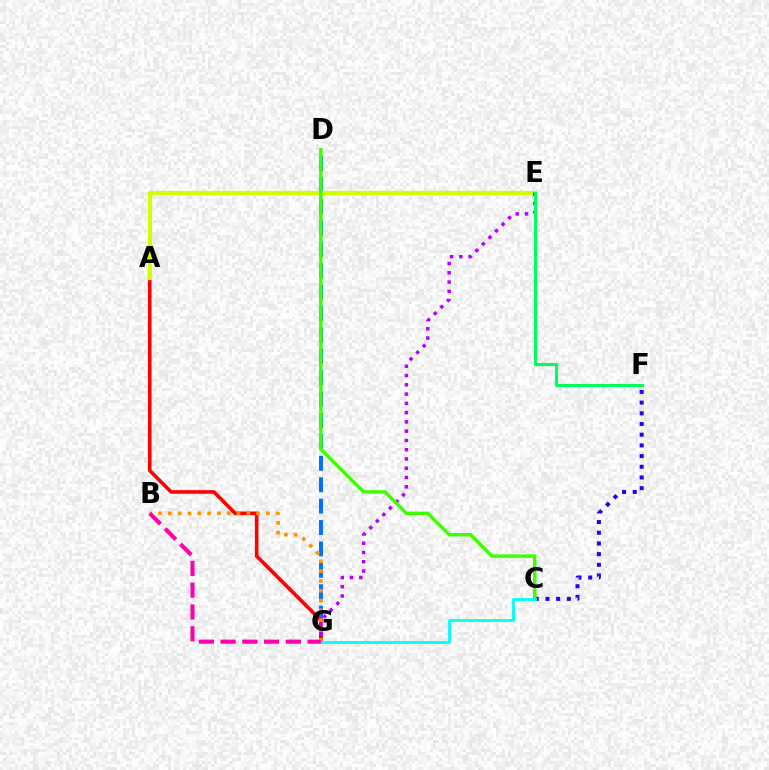{('D', 'G'): [{'color': '#0074ff', 'line_style': 'dashed', 'thickness': 2.91}], ('A', 'G'): [{'color': '#ff0000', 'line_style': 'solid', 'thickness': 2.6}], ('C', 'F'): [{'color': '#2500ff', 'line_style': 'dotted', 'thickness': 2.9}], ('A', 'E'): [{'color': '#d1ff00', 'line_style': 'solid', 'thickness': 3.0}], ('E', 'G'): [{'color': '#b900ff', 'line_style': 'dotted', 'thickness': 2.52}], ('B', 'G'): [{'color': '#ff9400', 'line_style': 'dotted', 'thickness': 2.67}, {'color': '#ff00ac', 'line_style': 'dashed', 'thickness': 2.96}], ('C', 'D'): [{'color': '#3dff00', 'line_style': 'solid', 'thickness': 2.48}], ('C', 'G'): [{'color': '#00fff6', 'line_style': 'solid', 'thickness': 2.02}], ('E', 'F'): [{'color': '#00ff5c', 'line_style': 'solid', 'thickness': 2.25}]}